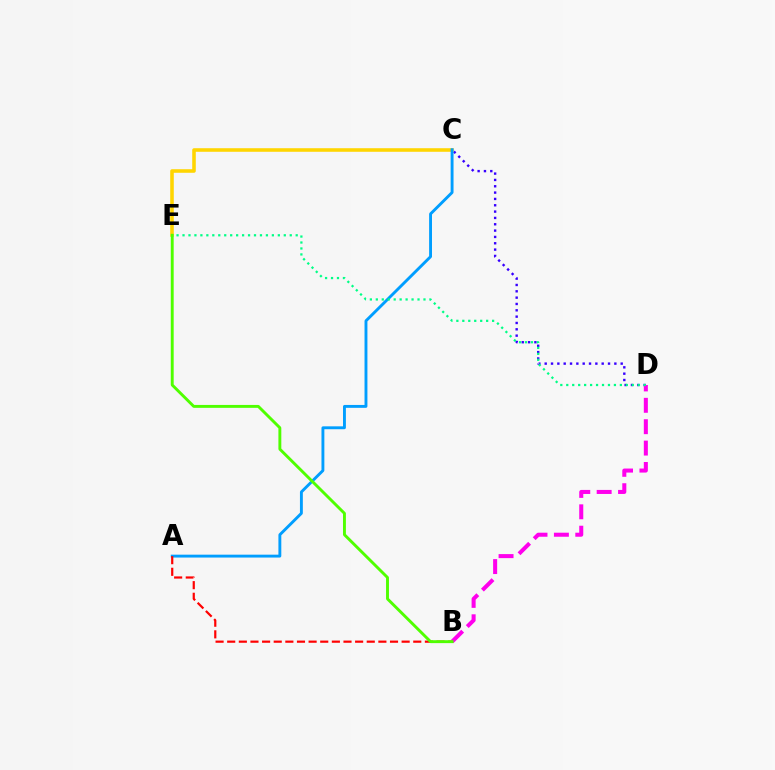{('C', 'D'): [{'color': '#3700ff', 'line_style': 'dotted', 'thickness': 1.72}], ('C', 'E'): [{'color': '#ffd500', 'line_style': 'solid', 'thickness': 2.57}], ('A', 'C'): [{'color': '#009eff', 'line_style': 'solid', 'thickness': 2.08}], ('A', 'B'): [{'color': '#ff0000', 'line_style': 'dashed', 'thickness': 1.58}], ('B', 'D'): [{'color': '#ff00ed', 'line_style': 'dashed', 'thickness': 2.91}], ('D', 'E'): [{'color': '#00ff86', 'line_style': 'dotted', 'thickness': 1.62}], ('B', 'E'): [{'color': '#4fff00', 'line_style': 'solid', 'thickness': 2.09}]}